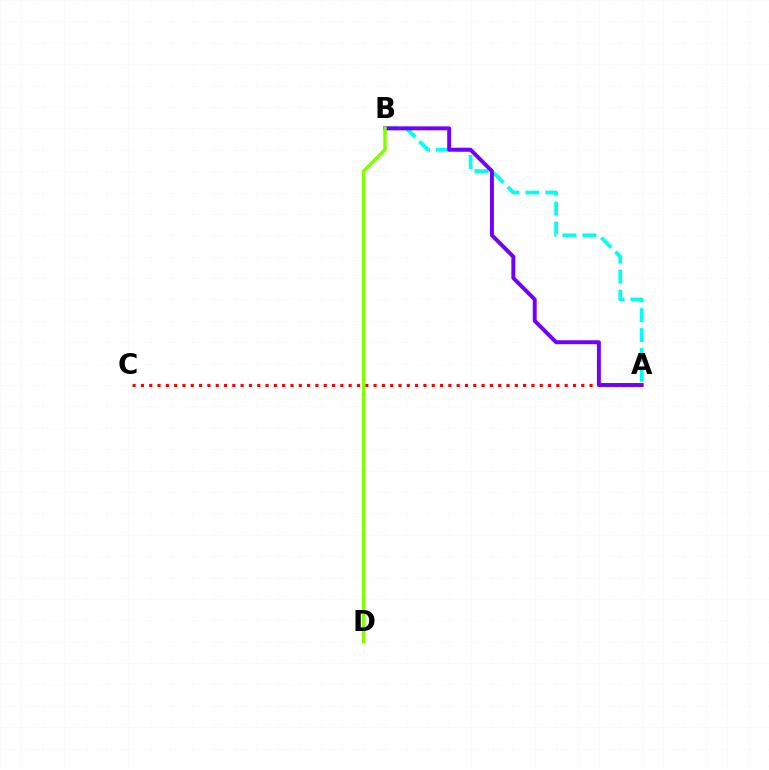{('A', 'C'): [{'color': '#ff0000', 'line_style': 'dotted', 'thickness': 2.26}], ('A', 'B'): [{'color': '#00fff6', 'line_style': 'dashed', 'thickness': 2.71}, {'color': '#7200ff', 'line_style': 'solid', 'thickness': 2.84}], ('B', 'D'): [{'color': '#84ff00', 'line_style': 'solid', 'thickness': 2.5}]}